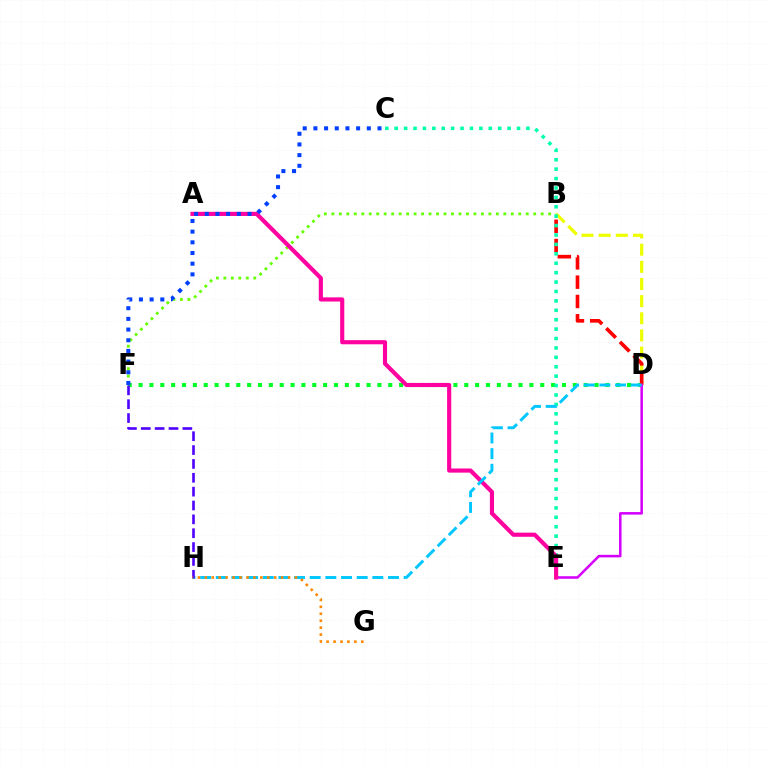{('B', 'D'): [{'color': '#eeff00', 'line_style': 'dashed', 'thickness': 2.33}, {'color': '#ff0000', 'line_style': 'dashed', 'thickness': 2.62}], ('D', 'F'): [{'color': '#00ff27', 'line_style': 'dotted', 'thickness': 2.95}], ('D', 'E'): [{'color': '#d600ff', 'line_style': 'solid', 'thickness': 1.84}], ('B', 'F'): [{'color': '#66ff00', 'line_style': 'dotted', 'thickness': 2.03}], ('C', 'E'): [{'color': '#00ffaf', 'line_style': 'dotted', 'thickness': 2.56}], ('A', 'E'): [{'color': '#ff00a0', 'line_style': 'solid', 'thickness': 2.98}], ('D', 'H'): [{'color': '#00c7ff', 'line_style': 'dashed', 'thickness': 2.13}], ('F', 'H'): [{'color': '#4f00ff', 'line_style': 'dashed', 'thickness': 1.88}], ('C', 'F'): [{'color': '#003fff', 'line_style': 'dotted', 'thickness': 2.9}], ('G', 'H'): [{'color': '#ff8800', 'line_style': 'dotted', 'thickness': 1.88}]}